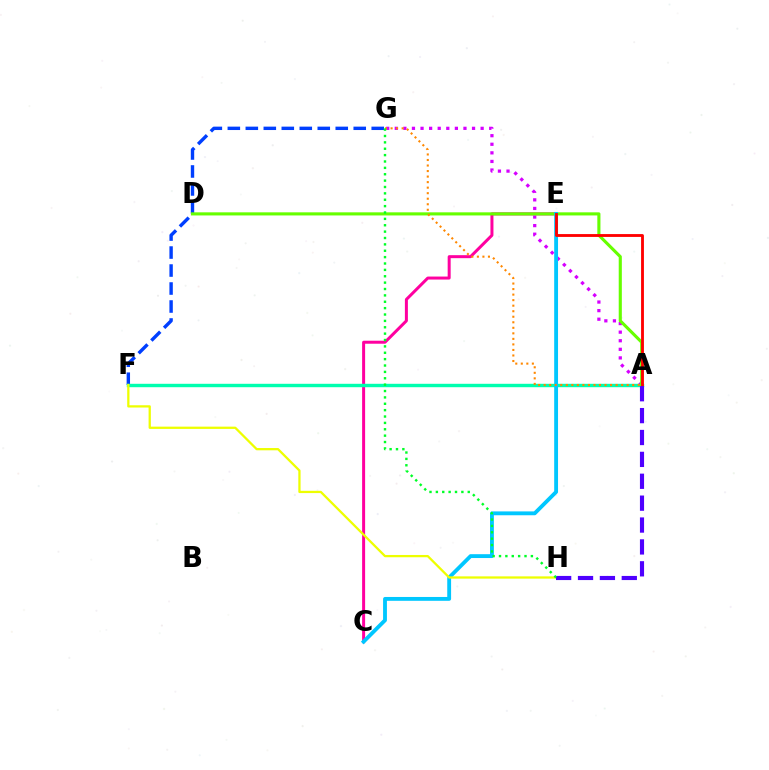{('C', 'E'): [{'color': '#ff00a0', 'line_style': 'solid', 'thickness': 2.16}, {'color': '#00c7ff', 'line_style': 'solid', 'thickness': 2.77}], ('A', 'G'): [{'color': '#d600ff', 'line_style': 'dotted', 'thickness': 2.33}, {'color': '#ff8800', 'line_style': 'dotted', 'thickness': 1.5}], ('F', 'G'): [{'color': '#003fff', 'line_style': 'dashed', 'thickness': 2.44}], ('A', 'F'): [{'color': '#00ffaf', 'line_style': 'solid', 'thickness': 2.46}], ('A', 'D'): [{'color': '#66ff00', 'line_style': 'solid', 'thickness': 2.24}], ('A', 'E'): [{'color': '#ff0000', 'line_style': 'solid', 'thickness': 2.05}], ('F', 'H'): [{'color': '#eeff00', 'line_style': 'solid', 'thickness': 1.64}], ('A', 'H'): [{'color': '#4f00ff', 'line_style': 'dashed', 'thickness': 2.97}], ('G', 'H'): [{'color': '#00ff27', 'line_style': 'dotted', 'thickness': 1.73}]}